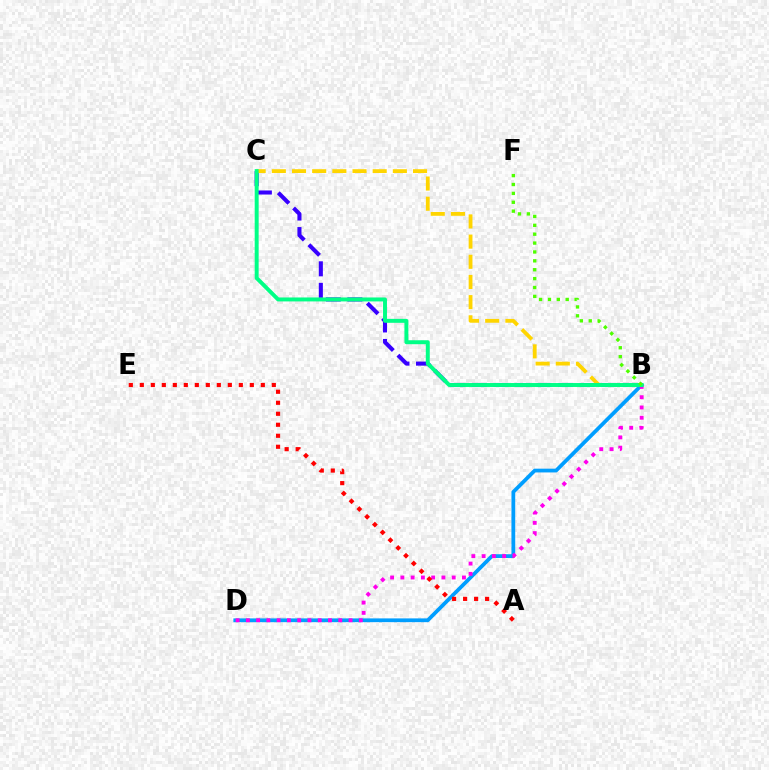{('B', 'C'): [{'color': '#3700ff', 'line_style': 'dashed', 'thickness': 2.93}, {'color': '#ffd500', 'line_style': 'dashed', 'thickness': 2.74}, {'color': '#00ff86', 'line_style': 'solid', 'thickness': 2.84}], ('B', 'D'): [{'color': '#009eff', 'line_style': 'solid', 'thickness': 2.71}, {'color': '#ff00ed', 'line_style': 'dotted', 'thickness': 2.79}], ('A', 'E'): [{'color': '#ff0000', 'line_style': 'dotted', 'thickness': 2.99}], ('B', 'F'): [{'color': '#4fff00', 'line_style': 'dotted', 'thickness': 2.41}]}